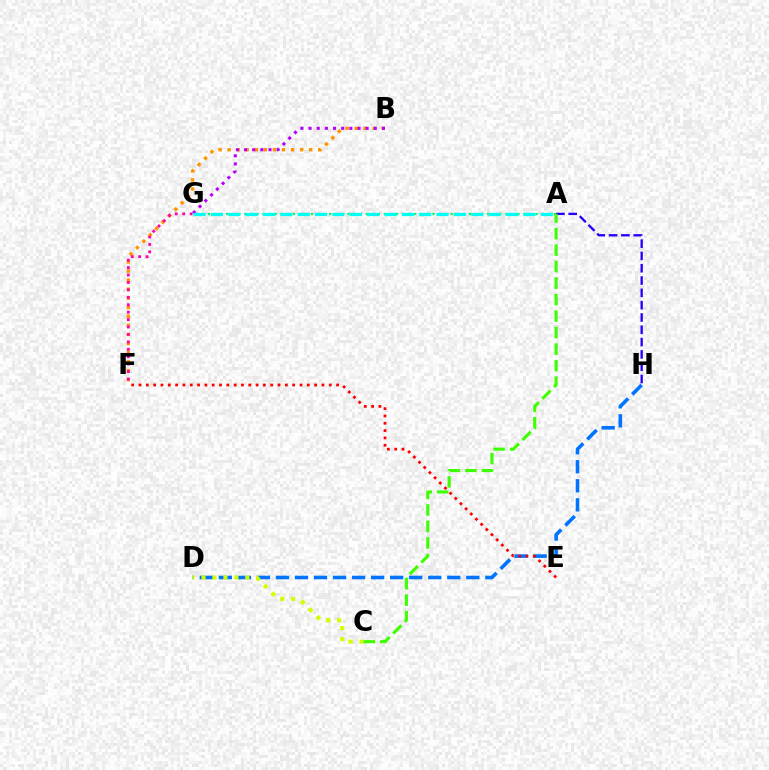{('B', 'F'): [{'color': '#ff9400', 'line_style': 'dotted', 'thickness': 2.46}], ('F', 'G'): [{'color': '#ff00ac', 'line_style': 'dotted', 'thickness': 2.02}], ('A', 'G'): [{'color': '#00ff5c', 'line_style': 'dotted', 'thickness': 1.65}, {'color': '#00fff6', 'line_style': 'dashed', 'thickness': 2.36}], ('B', 'G'): [{'color': '#b900ff', 'line_style': 'dotted', 'thickness': 2.22}], ('D', 'H'): [{'color': '#0074ff', 'line_style': 'dashed', 'thickness': 2.59}], ('C', 'D'): [{'color': '#d1ff00', 'line_style': 'dotted', 'thickness': 2.98}], ('A', 'H'): [{'color': '#2500ff', 'line_style': 'dashed', 'thickness': 1.67}], ('E', 'F'): [{'color': '#ff0000', 'line_style': 'dotted', 'thickness': 1.99}], ('A', 'C'): [{'color': '#3dff00', 'line_style': 'dashed', 'thickness': 2.24}]}